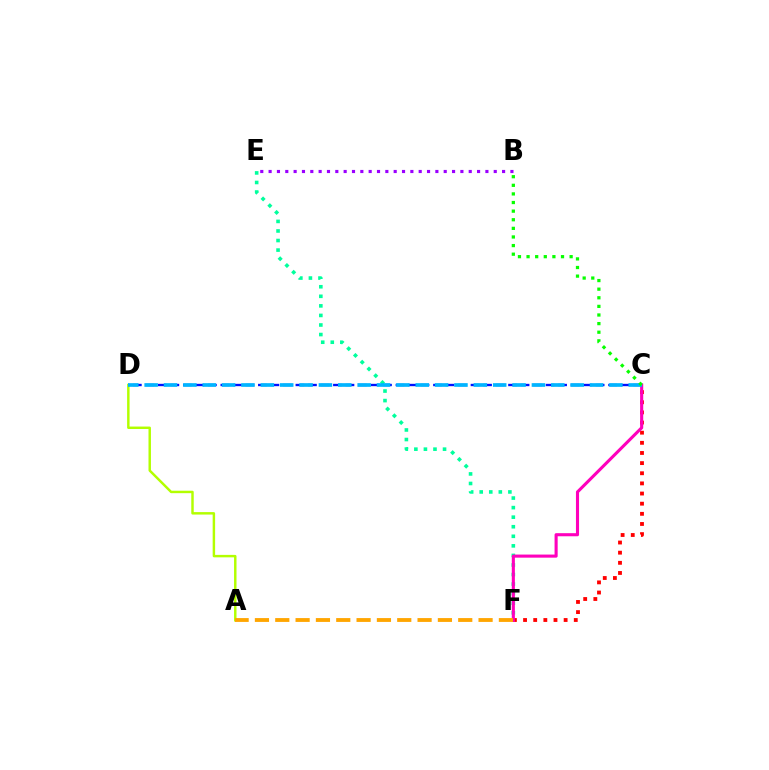{('C', 'F'): [{'color': '#ff0000', 'line_style': 'dotted', 'thickness': 2.76}, {'color': '#ff00bd', 'line_style': 'solid', 'thickness': 2.23}], ('E', 'F'): [{'color': '#00ff9d', 'line_style': 'dotted', 'thickness': 2.6}], ('A', 'D'): [{'color': '#b3ff00', 'line_style': 'solid', 'thickness': 1.77}], ('C', 'D'): [{'color': '#0010ff', 'line_style': 'dashed', 'thickness': 1.7}, {'color': '#00b5ff', 'line_style': 'dashed', 'thickness': 2.63}], ('B', 'E'): [{'color': '#9b00ff', 'line_style': 'dotted', 'thickness': 2.27}], ('A', 'F'): [{'color': '#ffa500', 'line_style': 'dashed', 'thickness': 2.76}], ('B', 'C'): [{'color': '#08ff00', 'line_style': 'dotted', 'thickness': 2.34}]}